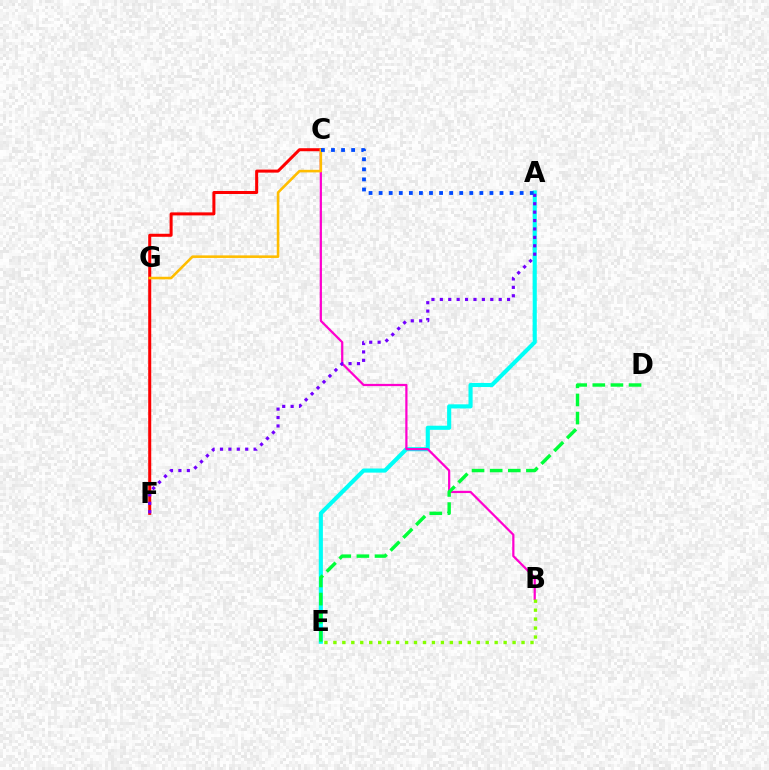{('A', 'E'): [{'color': '#00fff6', 'line_style': 'solid', 'thickness': 2.97}], ('B', 'C'): [{'color': '#ff00cf', 'line_style': 'solid', 'thickness': 1.61}], ('B', 'E'): [{'color': '#84ff00', 'line_style': 'dotted', 'thickness': 2.43}], ('C', 'F'): [{'color': '#ff0000', 'line_style': 'solid', 'thickness': 2.18}], ('D', 'E'): [{'color': '#00ff39', 'line_style': 'dashed', 'thickness': 2.46}], ('A', 'F'): [{'color': '#7200ff', 'line_style': 'dotted', 'thickness': 2.28}], ('C', 'G'): [{'color': '#ffbd00', 'line_style': 'solid', 'thickness': 1.86}], ('A', 'C'): [{'color': '#004bff', 'line_style': 'dotted', 'thickness': 2.74}]}